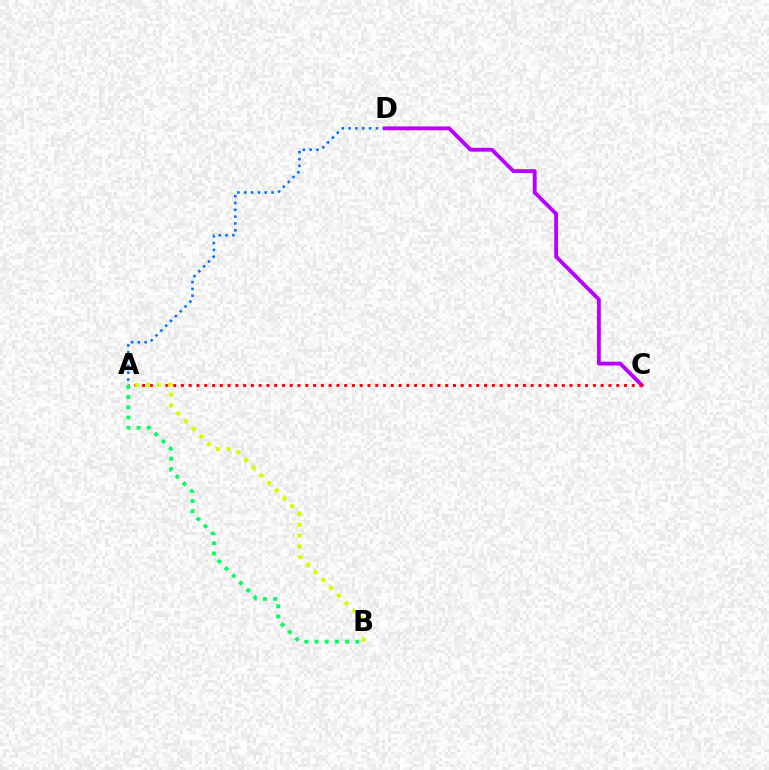{('A', 'D'): [{'color': '#0074ff', 'line_style': 'dotted', 'thickness': 1.86}], ('C', 'D'): [{'color': '#b900ff', 'line_style': 'solid', 'thickness': 2.75}], ('A', 'C'): [{'color': '#ff0000', 'line_style': 'dotted', 'thickness': 2.11}], ('A', 'B'): [{'color': '#00ff5c', 'line_style': 'dotted', 'thickness': 2.78}, {'color': '#d1ff00', 'line_style': 'dotted', 'thickness': 2.96}]}